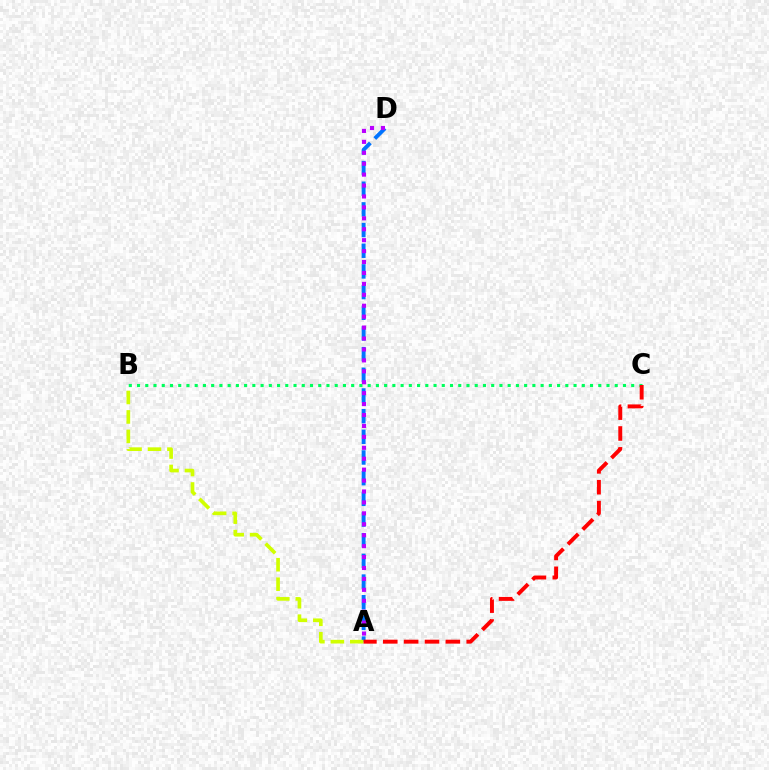{('A', 'D'): [{'color': '#0074ff', 'line_style': 'dashed', 'thickness': 2.81}, {'color': '#b900ff', 'line_style': 'dotted', 'thickness': 2.97}], ('B', 'C'): [{'color': '#00ff5c', 'line_style': 'dotted', 'thickness': 2.24}], ('A', 'B'): [{'color': '#d1ff00', 'line_style': 'dashed', 'thickness': 2.64}], ('A', 'C'): [{'color': '#ff0000', 'line_style': 'dashed', 'thickness': 2.83}]}